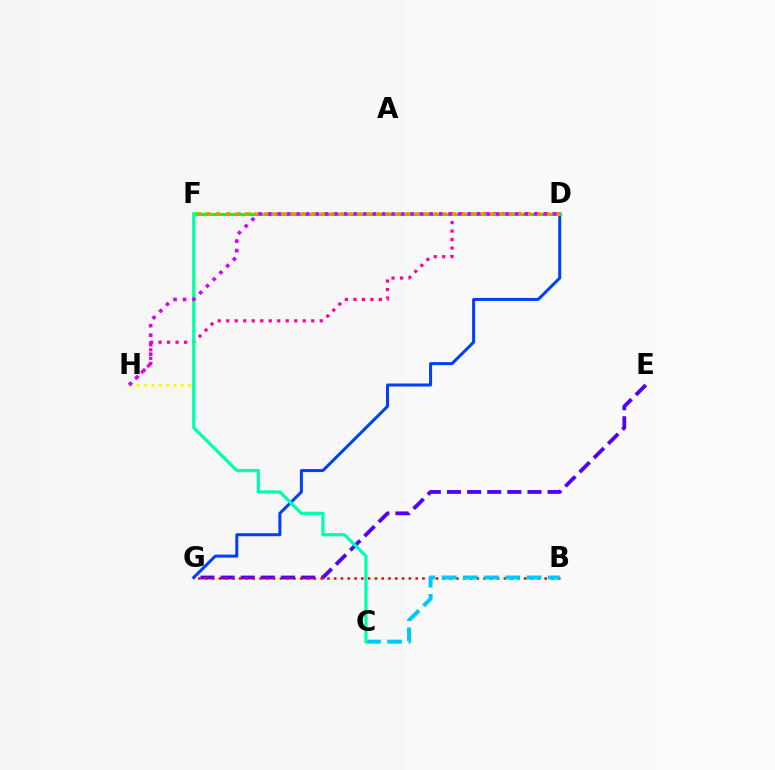{('D', 'F'): [{'color': '#66ff00', 'line_style': 'dotted', 'thickness': 2.89}, {'color': '#00ff27', 'line_style': 'solid', 'thickness': 2.2}, {'color': '#ff8800', 'line_style': 'dotted', 'thickness': 2.56}], ('D', 'G'): [{'color': '#003fff', 'line_style': 'solid', 'thickness': 2.17}], ('E', 'G'): [{'color': '#4f00ff', 'line_style': 'dashed', 'thickness': 2.73}], ('B', 'G'): [{'color': '#ff0000', 'line_style': 'dotted', 'thickness': 1.84}], ('D', 'H'): [{'color': '#ff00a0', 'line_style': 'dotted', 'thickness': 2.31}, {'color': '#d600ff', 'line_style': 'dotted', 'thickness': 2.58}], ('B', 'C'): [{'color': '#00c7ff', 'line_style': 'dashed', 'thickness': 2.88}], ('F', 'H'): [{'color': '#eeff00', 'line_style': 'dotted', 'thickness': 1.99}], ('C', 'F'): [{'color': '#00ffaf', 'line_style': 'solid', 'thickness': 2.32}]}